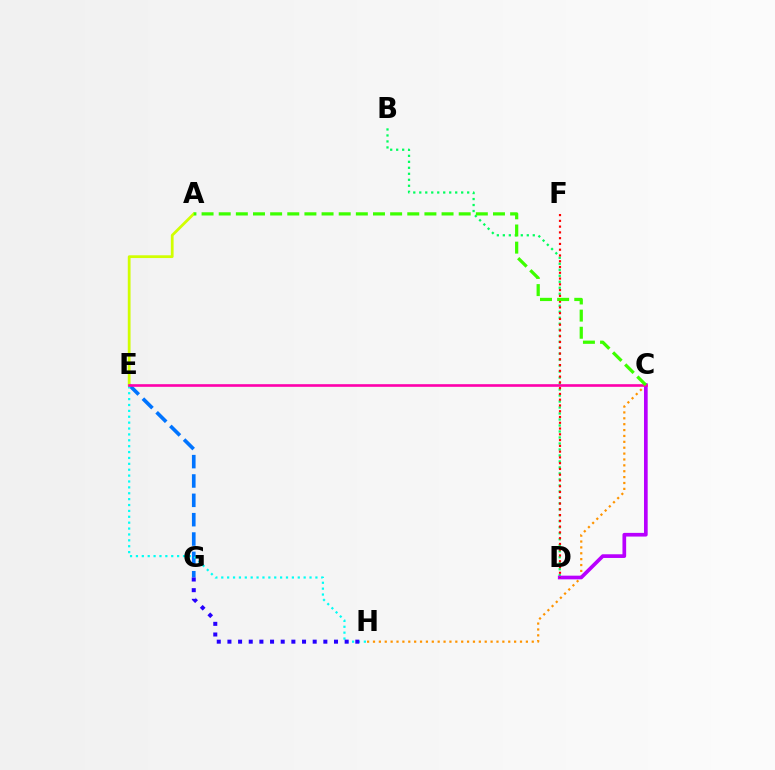{('C', 'H'): [{'color': '#ff9400', 'line_style': 'dotted', 'thickness': 1.6}], ('B', 'D'): [{'color': '#00ff5c', 'line_style': 'dotted', 'thickness': 1.63}], ('C', 'D'): [{'color': '#b900ff', 'line_style': 'solid', 'thickness': 2.65}], ('E', 'G'): [{'color': '#0074ff', 'line_style': 'dashed', 'thickness': 2.63}], ('D', 'F'): [{'color': '#ff0000', 'line_style': 'dotted', 'thickness': 1.57}], ('E', 'H'): [{'color': '#00fff6', 'line_style': 'dotted', 'thickness': 1.6}], ('A', 'E'): [{'color': '#d1ff00', 'line_style': 'solid', 'thickness': 1.99}], ('C', 'E'): [{'color': '#ff00ac', 'line_style': 'solid', 'thickness': 1.9}], ('A', 'C'): [{'color': '#3dff00', 'line_style': 'dashed', 'thickness': 2.33}], ('G', 'H'): [{'color': '#2500ff', 'line_style': 'dotted', 'thickness': 2.9}]}